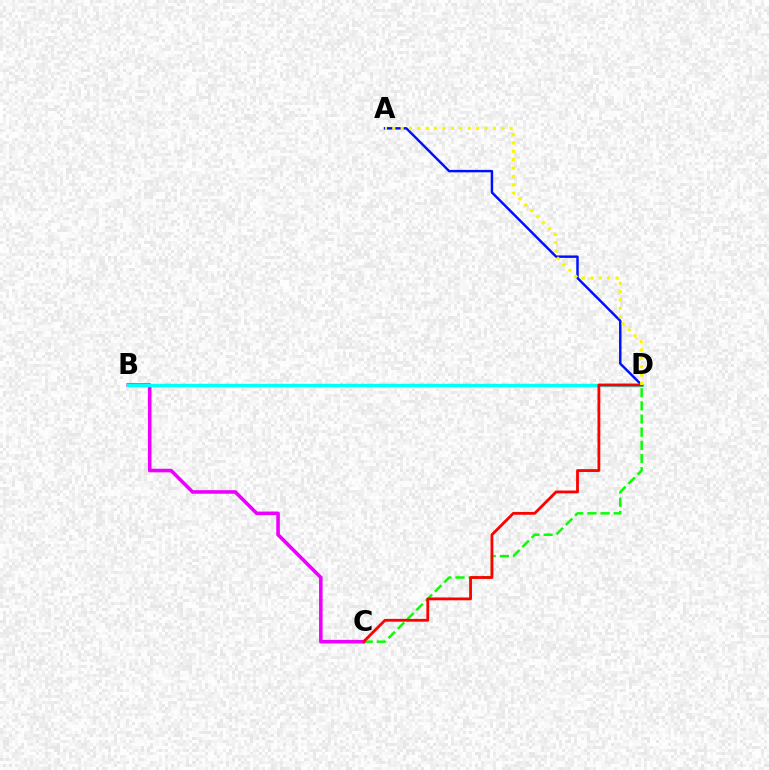{('C', 'D'): [{'color': '#08ff00', 'line_style': 'dashed', 'thickness': 1.79}, {'color': '#ff0000', 'line_style': 'solid', 'thickness': 2.02}], ('B', 'C'): [{'color': '#ee00ff', 'line_style': 'solid', 'thickness': 2.57}], ('A', 'D'): [{'color': '#0010ff', 'line_style': 'solid', 'thickness': 1.76}, {'color': '#fcf500', 'line_style': 'dotted', 'thickness': 2.28}], ('B', 'D'): [{'color': '#00fff6', 'line_style': 'solid', 'thickness': 2.5}]}